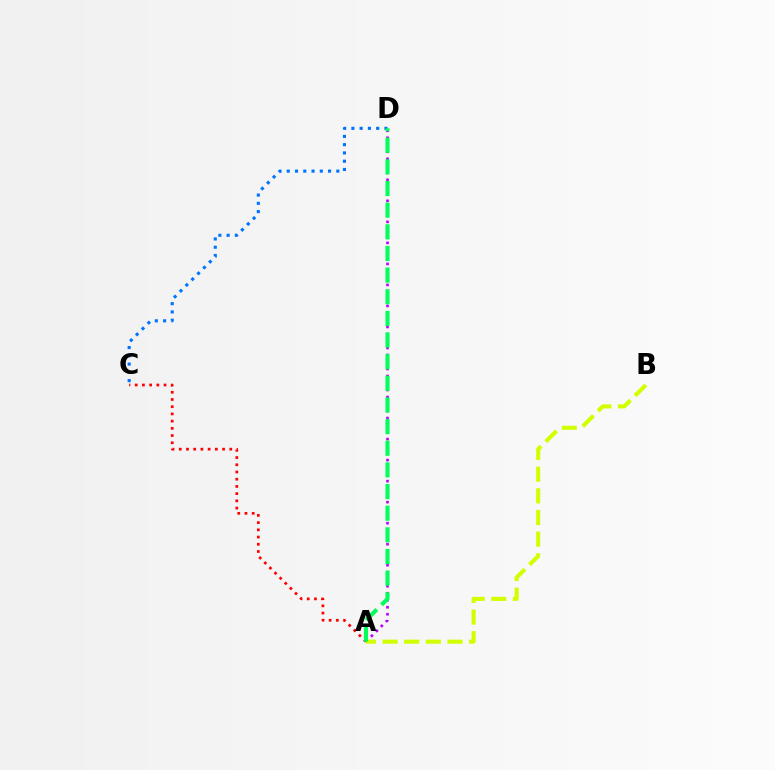{('C', 'D'): [{'color': '#0074ff', 'line_style': 'dotted', 'thickness': 2.25}], ('A', 'D'): [{'color': '#b900ff', 'line_style': 'dotted', 'thickness': 1.9}, {'color': '#00ff5c', 'line_style': 'dashed', 'thickness': 2.94}], ('A', 'C'): [{'color': '#ff0000', 'line_style': 'dotted', 'thickness': 1.96}], ('A', 'B'): [{'color': '#d1ff00', 'line_style': 'dashed', 'thickness': 2.94}]}